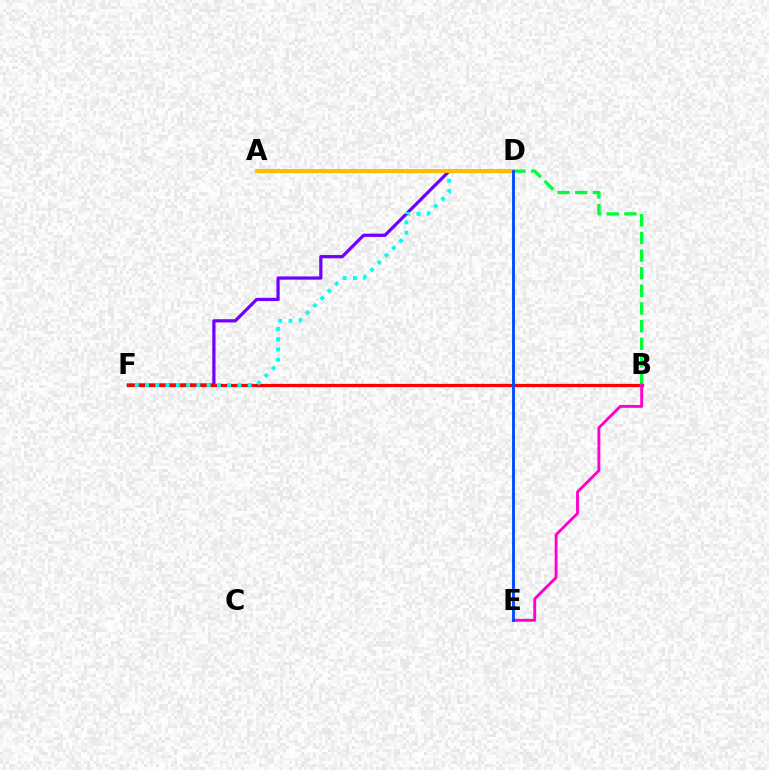{('D', 'F'): [{'color': '#7200ff', 'line_style': 'solid', 'thickness': 2.33}, {'color': '#00fff6', 'line_style': 'dotted', 'thickness': 2.79}], ('B', 'F'): [{'color': '#ff0000', 'line_style': 'solid', 'thickness': 2.33}], ('B', 'D'): [{'color': '#00ff39', 'line_style': 'dashed', 'thickness': 2.4}], ('A', 'D'): [{'color': '#84ff00', 'line_style': 'solid', 'thickness': 1.9}, {'color': '#ffbd00', 'line_style': 'solid', 'thickness': 2.86}], ('B', 'E'): [{'color': '#ff00cf', 'line_style': 'solid', 'thickness': 2.08}], ('D', 'E'): [{'color': '#004bff', 'line_style': 'solid', 'thickness': 2.07}]}